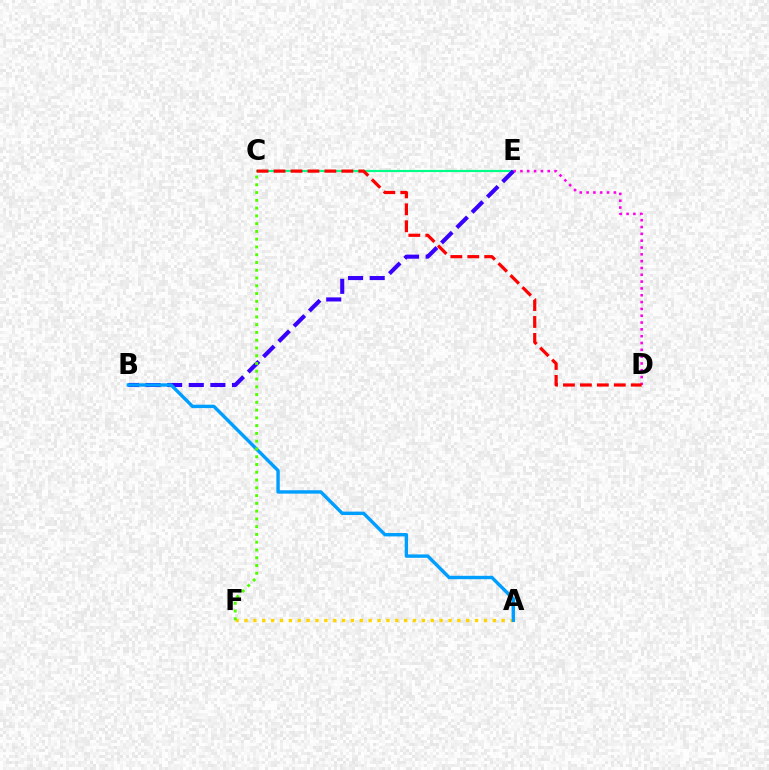{('A', 'F'): [{'color': '#ffd500', 'line_style': 'dotted', 'thickness': 2.41}], ('C', 'E'): [{'color': '#00ff86', 'line_style': 'solid', 'thickness': 1.56}], ('D', 'E'): [{'color': '#ff00ed', 'line_style': 'dotted', 'thickness': 1.85}], ('C', 'D'): [{'color': '#ff0000', 'line_style': 'dashed', 'thickness': 2.3}], ('B', 'E'): [{'color': '#3700ff', 'line_style': 'dashed', 'thickness': 2.94}], ('A', 'B'): [{'color': '#009eff', 'line_style': 'solid', 'thickness': 2.45}], ('C', 'F'): [{'color': '#4fff00', 'line_style': 'dotted', 'thickness': 2.11}]}